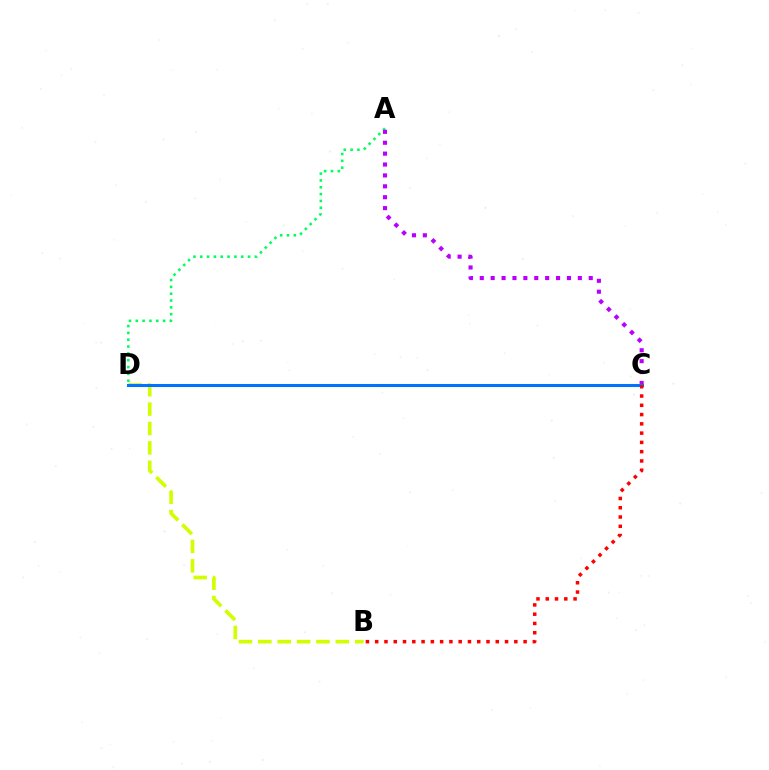{('A', 'D'): [{'color': '#00ff5c', 'line_style': 'dotted', 'thickness': 1.86}], ('A', 'C'): [{'color': '#b900ff', 'line_style': 'dotted', 'thickness': 2.96}], ('B', 'D'): [{'color': '#d1ff00', 'line_style': 'dashed', 'thickness': 2.63}], ('C', 'D'): [{'color': '#0074ff', 'line_style': 'solid', 'thickness': 2.19}], ('B', 'C'): [{'color': '#ff0000', 'line_style': 'dotted', 'thickness': 2.52}]}